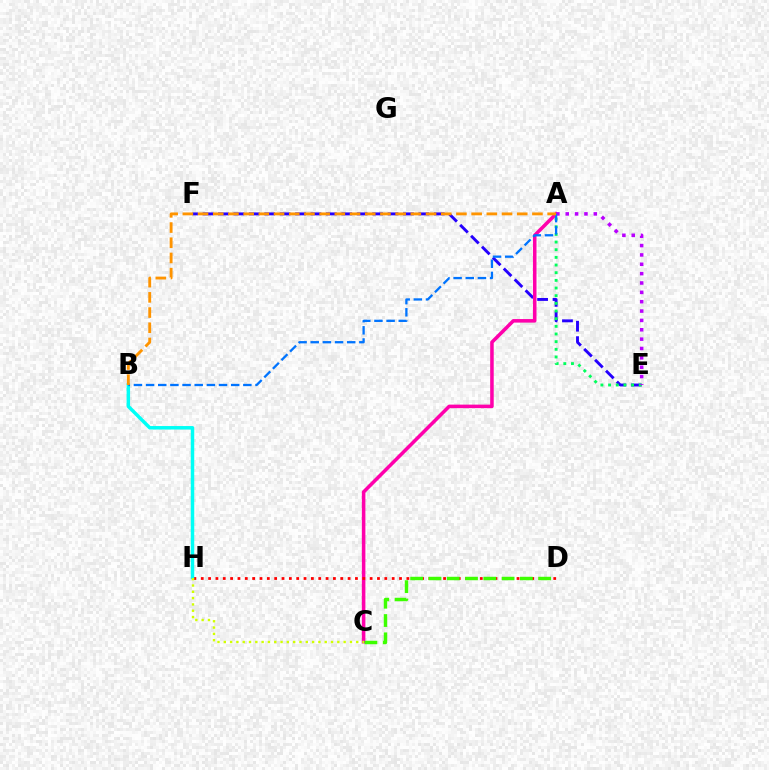{('E', 'F'): [{'color': '#2500ff', 'line_style': 'dashed', 'thickness': 2.09}], ('A', 'C'): [{'color': '#ff00ac', 'line_style': 'solid', 'thickness': 2.55}], ('D', 'H'): [{'color': '#ff0000', 'line_style': 'dotted', 'thickness': 2.0}], ('A', 'E'): [{'color': '#00ff5c', 'line_style': 'dotted', 'thickness': 2.08}, {'color': '#b900ff', 'line_style': 'dotted', 'thickness': 2.54}], ('B', 'H'): [{'color': '#00fff6', 'line_style': 'solid', 'thickness': 2.5}], ('C', 'D'): [{'color': '#3dff00', 'line_style': 'dashed', 'thickness': 2.48}], ('A', 'B'): [{'color': '#0074ff', 'line_style': 'dashed', 'thickness': 1.65}, {'color': '#ff9400', 'line_style': 'dashed', 'thickness': 2.06}], ('C', 'H'): [{'color': '#d1ff00', 'line_style': 'dotted', 'thickness': 1.71}]}